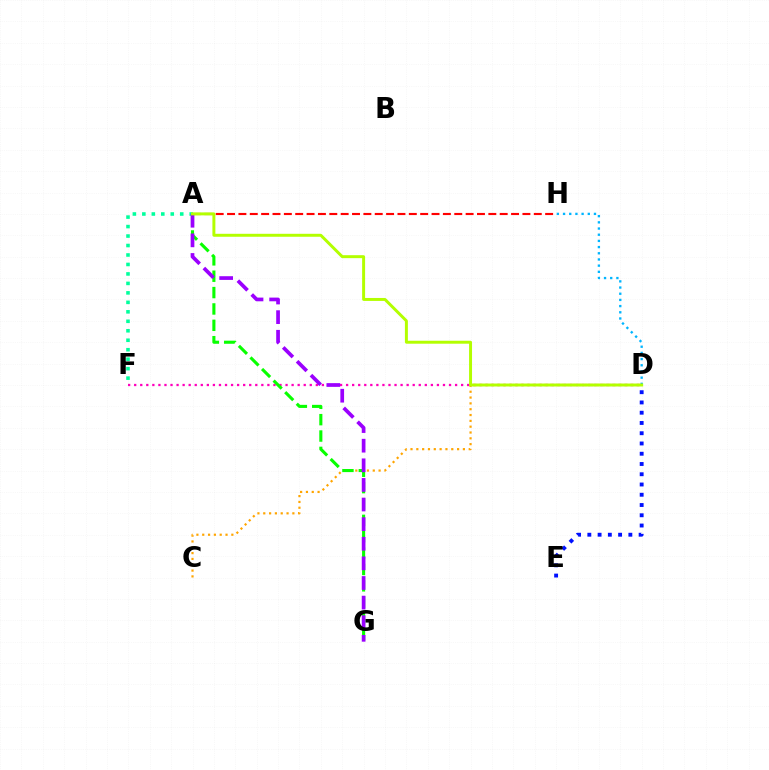{('C', 'D'): [{'color': '#ffa500', 'line_style': 'dotted', 'thickness': 1.58}], ('D', 'F'): [{'color': '#ff00bd', 'line_style': 'dotted', 'thickness': 1.64}], ('A', 'G'): [{'color': '#08ff00', 'line_style': 'dashed', 'thickness': 2.22}, {'color': '#9b00ff', 'line_style': 'dashed', 'thickness': 2.66}], ('D', 'H'): [{'color': '#00b5ff', 'line_style': 'dotted', 'thickness': 1.68}], ('D', 'E'): [{'color': '#0010ff', 'line_style': 'dotted', 'thickness': 2.79}], ('A', 'F'): [{'color': '#00ff9d', 'line_style': 'dotted', 'thickness': 2.57}], ('A', 'H'): [{'color': '#ff0000', 'line_style': 'dashed', 'thickness': 1.54}], ('A', 'D'): [{'color': '#b3ff00', 'line_style': 'solid', 'thickness': 2.13}]}